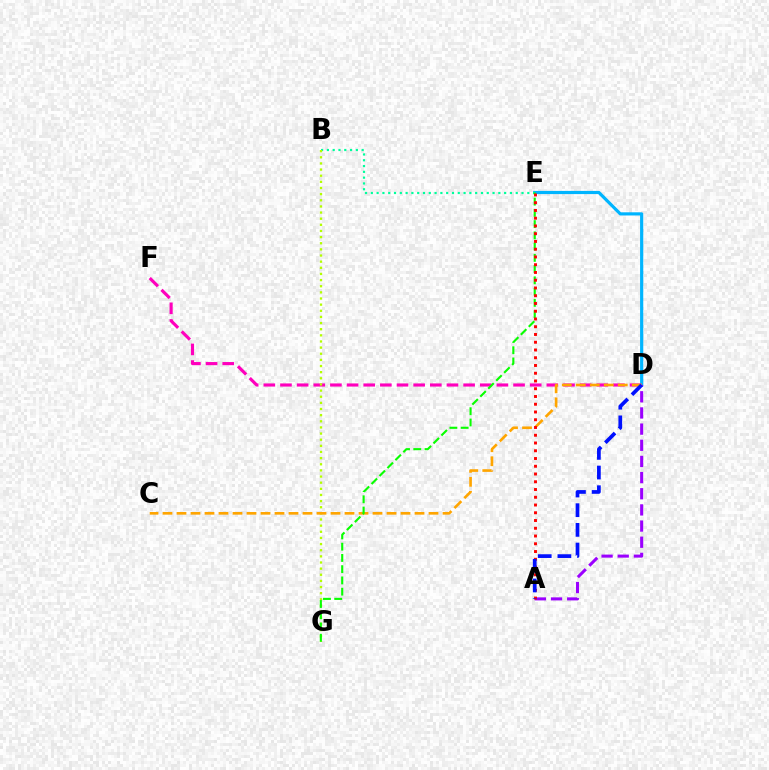{('D', 'E'): [{'color': '#00b5ff', 'line_style': 'solid', 'thickness': 2.29}], ('D', 'F'): [{'color': '#ff00bd', 'line_style': 'dashed', 'thickness': 2.26}], ('B', 'E'): [{'color': '#00ff9d', 'line_style': 'dotted', 'thickness': 1.57}], ('B', 'G'): [{'color': '#b3ff00', 'line_style': 'dotted', 'thickness': 1.67}], ('A', 'D'): [{'color': '#9b00ff', 'line_style': 'dashed', 'thickness': 2.2}, {'color': '#0010ff', 'line_style': 'dashed', 'thickness': 2.67}], ('C', 'D'): [{'color': '#ffa500', 'line_style': 'dashed', 'thickness': 1.9}], ('E', 'G'): [{'color': '#08ff00', 'line_style': 'dashed', 'thickness': 1.53}], ('A', 'E'): [{'color': '#ff0000', 'line_style': 'dotted', 'thickness': 2.11}]}